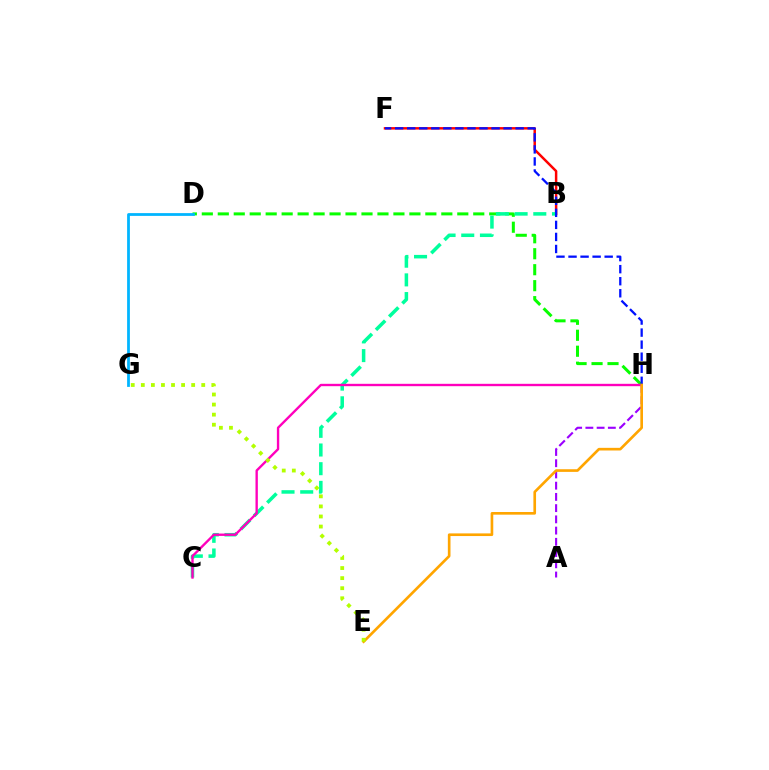{('D', 'H'): [{'color': '#08ff00', 'line_style': 'dashed', 'thickness': 2.17}], ('A', 'H'): [{'color': '#9b00ff', 'line_style': 'dashed', 'thickness': 1.53}], ('B', 'F'): [{'color': '#ff0000', 'line_style': 'solid', 'thickness': 1.79}], ('D', 'G'): [{'color': '#00b5ff', 'line_style': 'solid', 'thickness': 1.99}], ('B', 'C'): [{'color': '#00ff9d', 'line_style': 'dashed', 'thickness': 2.54}], ('C', 'H'): [{'color': '#ff00bd', 'line_style': 'solid', 'thickness': 1.7}], ('F', 'H'): [{'color': '#0010ff', 'line_style': 'dashed', 'thickness': 1.64}], ('E', 'H'): [{'color': '#ffa500', 'line_style': 'solid', 'thickness': 1.91}], ('E', 'G'): [{'color': '#b3ff00', 'line_style': 'dotted', 'thickness': 2.74}]}